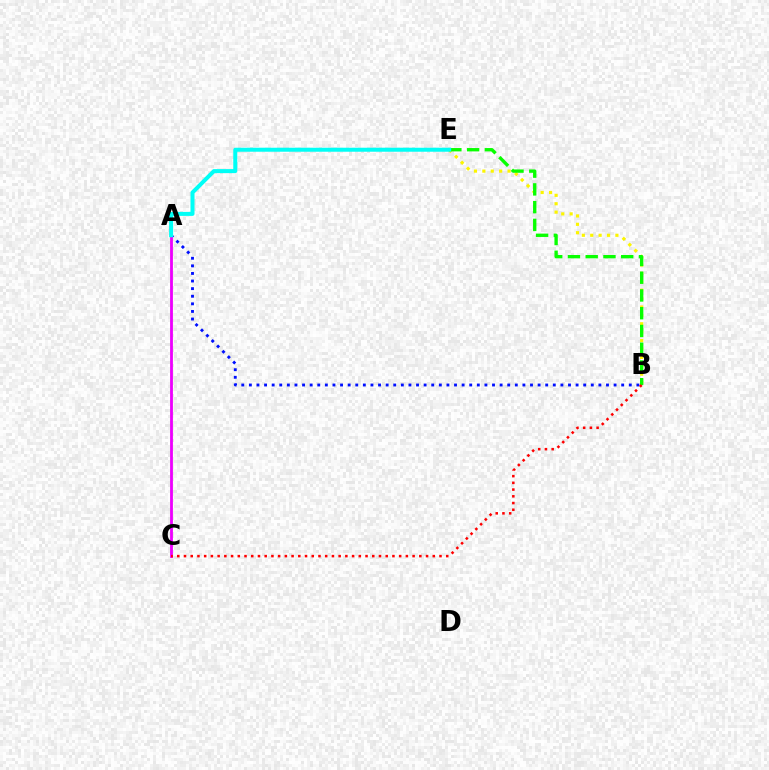{('B', 'E'): [{'color': '#fcf500', 'line_style': 'dotted', 'thickness': 2.28}, {'color': '#08ff00', 'line_style': 'dashed', 'thickness': 2.41}], ('A', 'B'): [{'color': '#0010ff', 'line_style': 'dotted', 'thickness': 2.06}], ('A', 'C'): [{'color': '#ee00ff', 'line_style': 'solid', 'thickness': 2.02}], ('B', 'C'): [{'color': '#ff0000', 'line_style': 'dotted', 'thickness': 1.83}], ('A', 'E'): [{'color': '#00fff6', 'line_style': 'solid', 'thickness': 2.89}]}